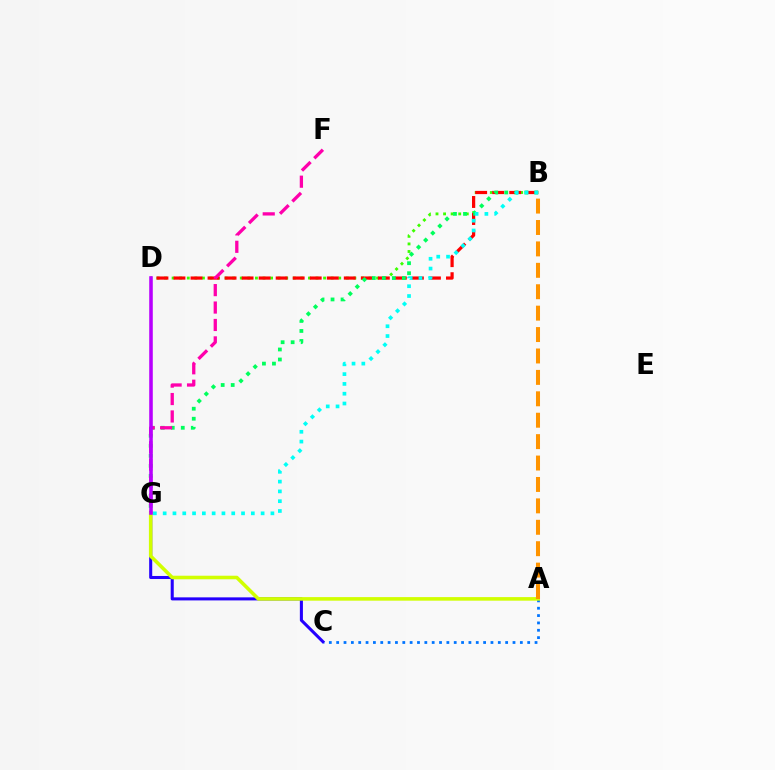{('A', 'C'): [{'color': '#0074ff', 'line_style': 'dotted', 'thickness': 2.0}], ('B', 'D'): [{'color': '#3dff00', 'line_style': 'dotted', 'thickness': 2.06}, {'color': '#ff0000', 'line_style': 'dashed', 'thickness': 2.31}], ('C', 'G'): [{'color': '#2500ff', 'line_style': 'solid', 'thickness': 2.2}], ('B', 'G'): [{'color': '#00ff5c', 'line_style': 'dotted', 'thickness': 2.72}, {'color': '#00fff6', 'line_style': 'dotted', 'thickness': 2.66}], ('F', 'G'): [{'color': '#ff00ac', 'line_style': 'dashed', 'thickness': 2.37}], ('A', 'G'): [{'color': '#d1ff00', 'line_style': 'solid', 'thickness': 2.57}], ('D', 'G'): [{'color': '#b900ff', 'line_style': 'solid', 'thickness': 2.57}], ('A', 'B'): [{'color': '#ff9400', 'line_style': 'dashed', 'thickness': 2.91}]}